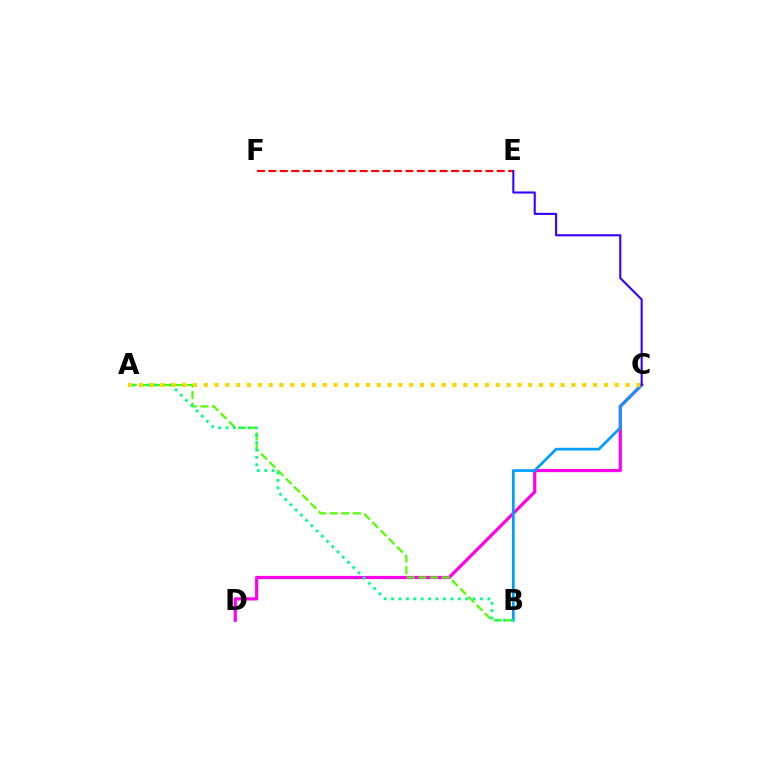{('C', 'D'): [{'color': '#ff00ed', 'line_style': 'solid', 'thickness': 2.29}], ('B', 'C'): [{'color': '#009eff', 'line_style': 'solid', 'thickness': 1.96}], ('E', 'F'): [{'color': '#ff0000', 'line_style': 'dashed', 'thickness': 1.55}], ('A', 'B'): [{'color': '#4fff00', 'line_style': 'dashed', 'thickness': 1.58}, {'color': '#00ff86', 'line_style': 'dotted', 'thickness': 2.01}], ('A', 'C'): [{'color': '#ffd500', 'line_style': 'dotted', 'thickness': 2.94}], ('C', 'E'): [{'color': '#3700ff', 'line_style': 'solid', 'thickness': 1.51}]}